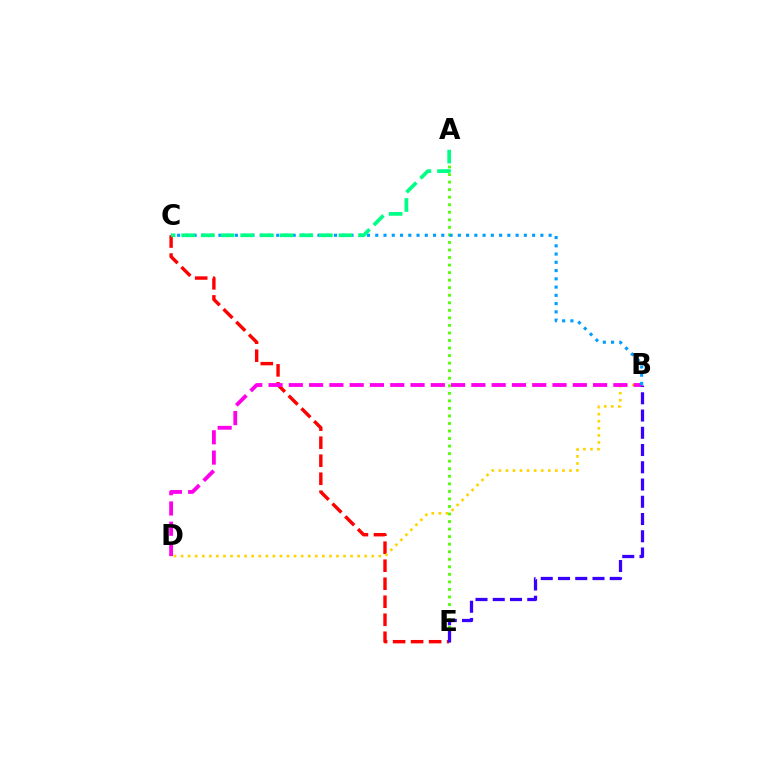{('A', 'E'): [{'color': '#4fff00', 'line_style': 'dotted', 'thickness': 2.05}], ('C', 'E'): [{'color': '#ff0000', 'line_style': 'dashed', 'thickness': 2.45}], ('B', 'D'): [{'color': '#ffd500', 'line_style': 'dotted', 'thickness': 1.92}, {'color': '#ff00ed', 'line_style': 'dashed', 'thickness': 2.76}], ('B', 'E'): [{'color': '#3700ff', 'line_style': 'dashed', 'thickness': 2.34}], ('B', 'C'): [{'color': '#009eff', 'line_style': 'dotted', 'thickness': 2.24}], ('A', 'C'): [{'color': '#00ff86', 'line_style': 'dashed', 'thickness': 2.67}]}